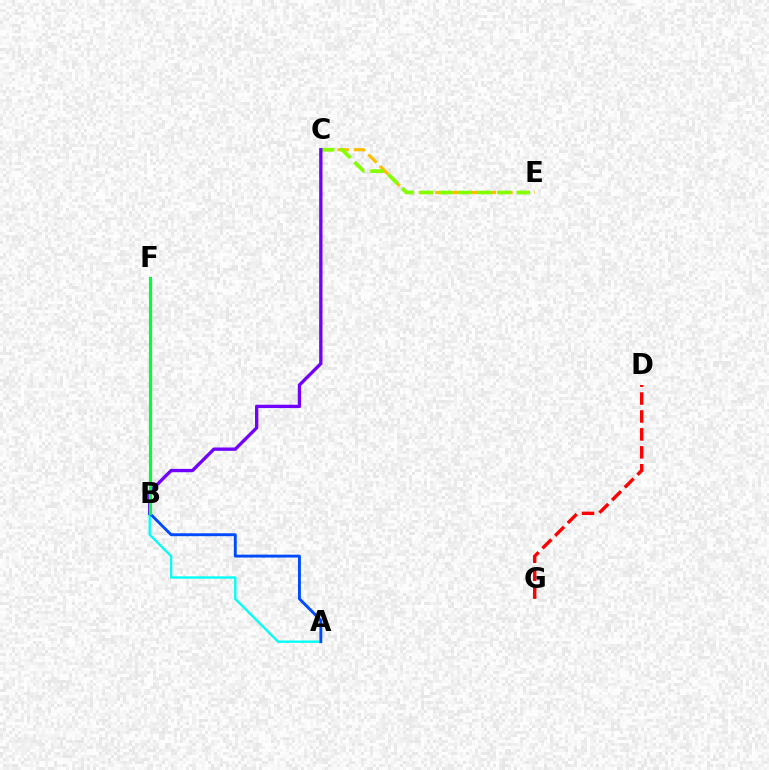{('D', 'G'): [{'color': '#ff0000', 'line_style': 'dashed', 'thickness': 2.43}], ('C', 'E'): [{'color': '#ffbd00', 'line_style': 'dashed', 'thickness': 2.24}, {'color': '#84ff00', 'line_style': 'dashed', 'thickness': 2.64}], ('A', 'B'): [{'color': '#00fff6', 'line_style': 'solid', 'thickness': 1.69}, {'color': '#004bff', 'line_style': 'solid', 'thickness': 2.09}], ('B', 'F'): [{'color': '#ff00cf', 'line_style': 'solid', 'thickness': 1.87}, {'color': '#00ff39', 'line_style': 'solid', 'thickness': 2.29}], ('B', 'C'): [{'color': '#7200ff', 'line_style': 'solid', 'thickness': 2.4}]}